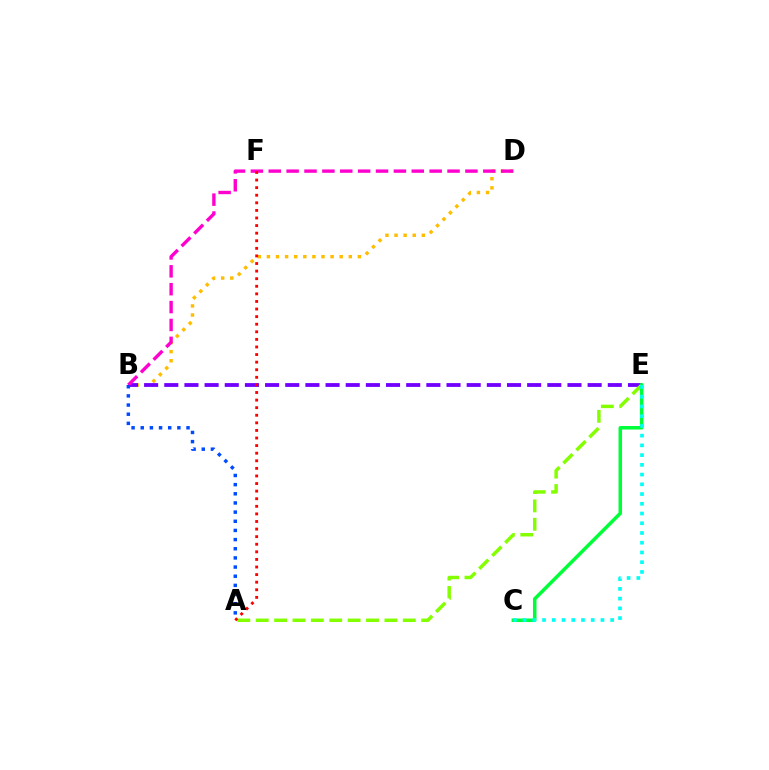{('B', 'D'): [{'color': '#ffbd00', 'line_style': 'dotted', 'thickness': 2.47}, {'color': '#ff00cf', 'line_style': 'dashed', 'thickness': 2.43}], ('B', 'E'): [{'color': '#7200ff', 'line_style': 'dashed', 'thickness': 2.74}], ('A', 'E'): [{'color': '#84ff00', 'line_style': 'dashed', 'thickness': 2.5}], ('C', 'E'): [{'color': '#00ff39', 'line_style': 'solid', 'thickness': 2.53}, {'color': '#00fff6', 'line_style': 'dotted', 'thickness': 2.65}], ('A', 'B'): [{'color': '#004bff', 'line_style': 'dotted', 'thickness': 2.49}], ('A', 'F'): [{'color': '#ff0000', 'line_style': 'dotted', 'thickness': 2.06}]}